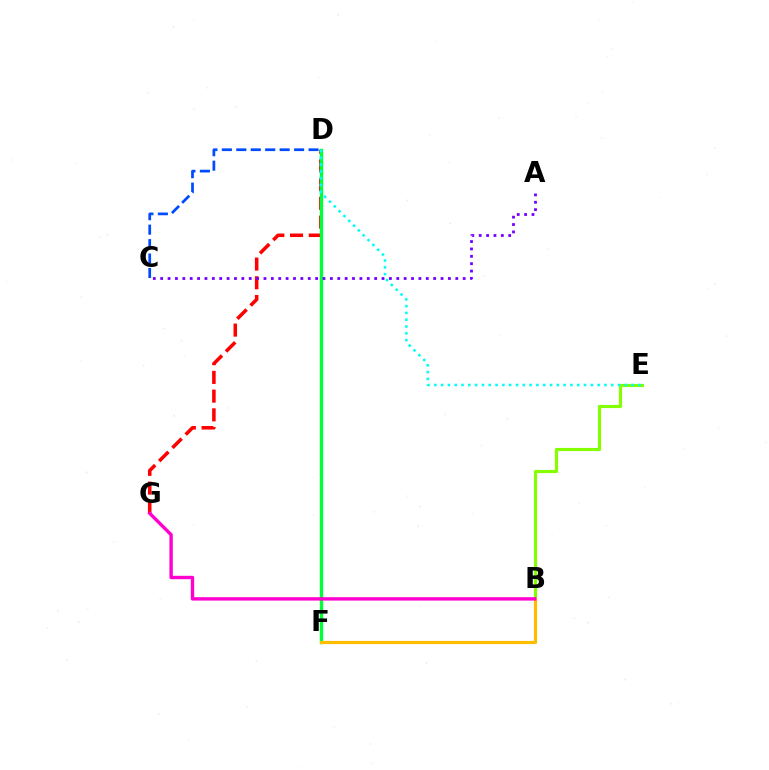{('C', 'D'): [{'color': '#004bff', 'line_style': 'dashed', 'thickness': 1.96}], ('B', 'E'): [{'color': '#84ff00', 'line_style': 'solid', 'thickness': 2.26}], ('D', 'G'): [{'color': '#ff0000', 'line_style': 'dashed', 'thickness': 2.54}], ('D', 'F'): [{'color': '#00ff39', 'line_style': 'solid', 'thickness': 2.41}], ('D', 'E'): [{'color': '#00fff6', 'line_style': 'dotted', 'thickness': 1.85}], ('B', 'F'): [{'color': '#ffbd00', 'line_style': 'solid', 'thickness': 2.27}], ('A', 'C'): [{'color': '#7200ff', 'line_style': 'dotted', 'thickness': 2.0}], ('B', 'G'): [{'color': '#ff00cf', 'line_style': 'solid', 'thickness': 2.44}]}